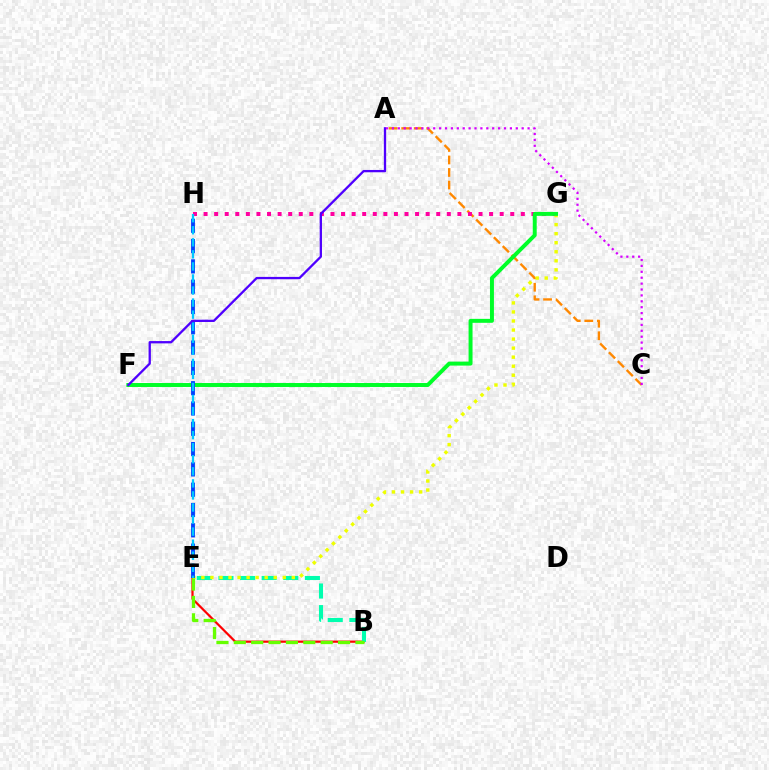{('B', 'E'): [{'color': '#ff0000', 'line_style': 'solid', 'thickness': 1.58}, {'color': '#00ffaf', 'line_style': 'dashed', 'thickness': 2.94}, {'color': '#66ff00', 'line_style': 'dashed', 'thickness': 2.36}], ('A', 'C'): [{'color': '#ff8800', 'line_style': 'dashed', 'thickness': 1.7}, {'color': '#d600ff', 'line_style': 'dotted', 'thickness': 1.6}], ('G', 'H'): [{'color': '#ff00a0', 'line_style': 'dotted', 'thickness': 2.87}], ('E', 'G'): [{'color': '#eeff00', 'line_style': 'dotted', 'thickness': 2.46}], ('F', 'G'): [{'color': '#00ff27', 'line_style': 'solid', 'thickness': 2.85}], ('E', 'H'): [{'color': '#003fff', 'line_style': 'dashed', 'thickness': 2.76}, {'color': '#00c7ff', 'line_style': 'dashed', 'thickness': 1.64}], ('A', 'F'): [{'color': '#4f00ff', 'line_style': 'solid', 'thickness': 1.66}]}